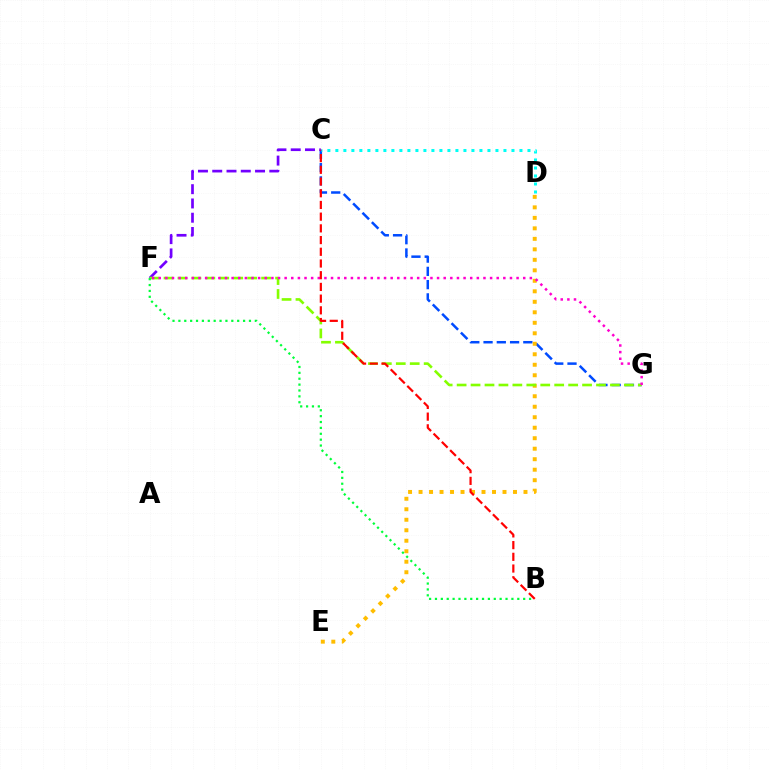{('C', 'G'): [{'color': '#004bff', 'line_style': 'dashed', 'thickness': 1.8}], ('C', 'F'): [{'color': '#7200ff', 'line_style': 'dashed', 'thickness': 1.94}], ('D', 'E'): [{'color': '#ffbd00', 'line_style': 'dotted', 'thickness': 2.85}], ('F', 'G'): [{'color': '#84ff00', 'line_style': 'dashed', 'thickness': 1.89}, {'color': '#ff00cf', 'line_style': 'dotted', 'thickness': 1.8}], ('B', 'F'): [{'color': '#00ff39', 'line_style': 'dotted', 'thickness': 1.6}], ('B', 'C'): [{'color': '#ff0000', 'line_style': 'dashed', 'thickness': 1.59}], ('C', 'D'): [{'color': '#00fff6', 'line_style': 'dotted', 'thickness': 2.17}]}